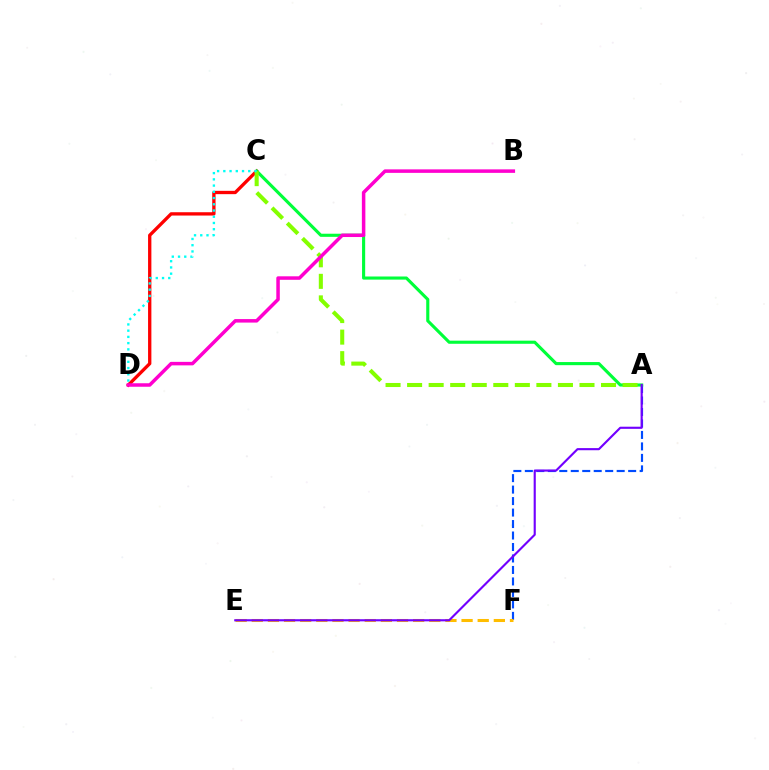{('C', 'D'): [{'color': '#ff0000', 'line_style': 'solid', 'thickness': 2.39}, {'color': '#00fff6', 'line_style': 'dotted', 'thickness': 1.69}], ('A', 'F'): [{'color': '#004bff', 'line_style': 'dashed', 'thickness': 1.56}], ('A', 'C'): [{'color': '#00ff39', 'line_style': 'solid', 'thickness': 2.25}, {'color': '#84ff00', 'line_style': 'dashed', 'thickness': 2.93}], ('E', 'F'): [{'color': '#ffbd00', 'line_style': 'dashed', 'thickness': 2.19}], ('B', 'D'): [{'color': '#ff00cf', 'line_style': 'solid', 'thickness': 2.52}], ('A', 'E'): [{'color': '#7200ff', 'line_style': 'solid', 'thickness': 1.53}]}